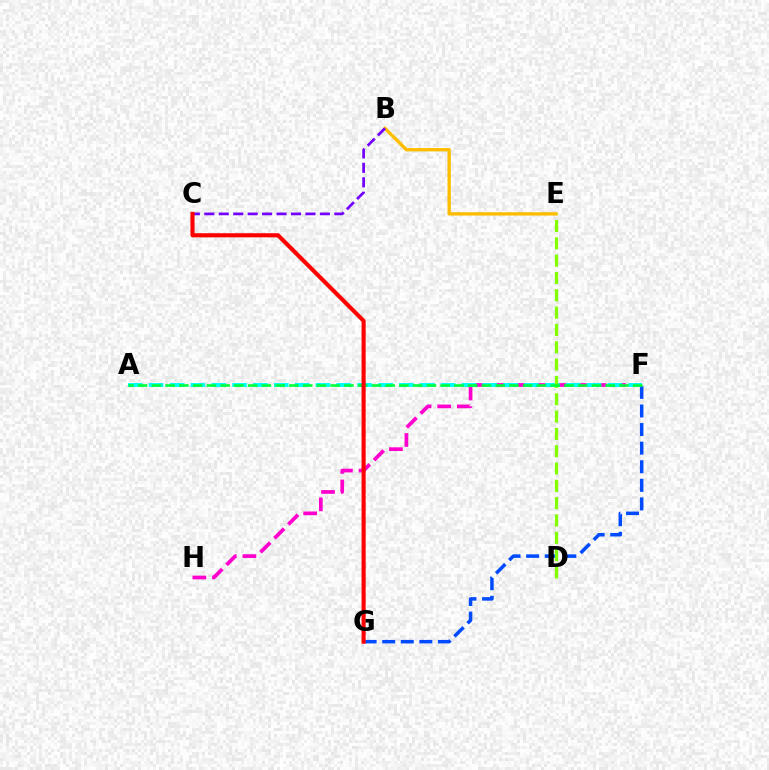{('F', 'G'): [{'color': '#004bff', 'line_style': 'dashed', 'thickness': 2.53}], ('F', 'H'): [{'color': '#ff00cf', 'line_style': 'dashed', 'thickness': 2.67}], ('A', 'F'): [{'color': '#00fff6', 'line_style': 'dashed', 'thickness': 2.83}, {'color': '#00ff39', 'line_style': 'dashed', 'thickness': 1.87}], ('B', 'E'): [{'color': '#ffbd00', 'line_style': 'solid', 'thickness': 2.4}], ('D', 'E'): [{'color': '#84ff00', 'line_style': 'dashed', 'thickness': 2.35}], ('B', 'C'): [{'color': '#7200ff', 'line_style': 'dashed', 'thickness': 1.96}], ('C', 'G'): [{'color': '#ff0000', 'line_style': 'solid', 'thickness': 2.96}]}